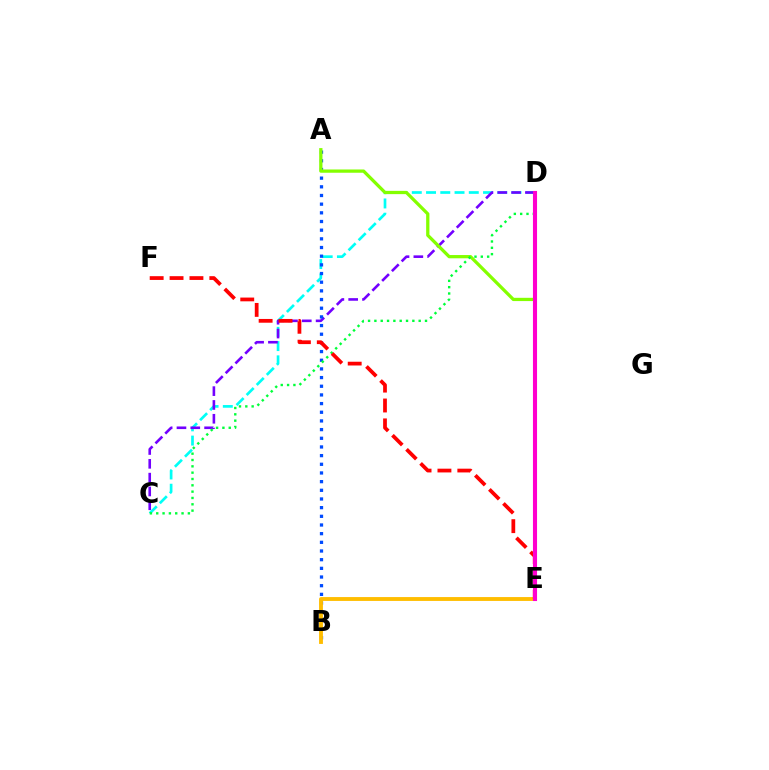{('C', 'D'): [{'color': '#00fff6', 'line_style': 'dashed', 'thickness': 1.94}, {'color': '#7200ff', 'line_style': 'dashed', 'thickness': 1.88}, {'color': '#00ff39', 'line_style': 'dotted', 'thickness': 1.72}], ('A', 'B'): [{'color': '#004bff', 'line_style': 'dotted', 'thickness': 2.36}], ('A', 'E'): [{'color': '#84ff00', 'line_style': 'solid', 'thickness': 2.35}], ('B', 'E'): [{'color': '#ffbd00', 'line_style': 'solid', 'thickness': 2.78}], ('E', 'F'): [{'color': '#ff0000', 'line_style': 'dashed', 'thickness': 2.7}], ('D', 'E'): [{'color': '#ff00cf', 'line_style': 'solid', 'thickness': 2.95}]}